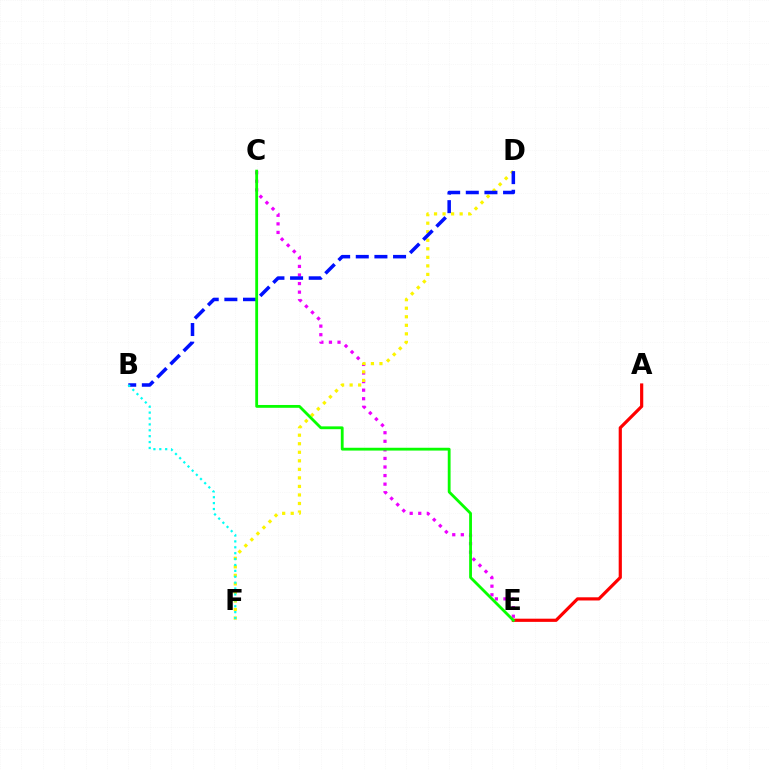{('A', 'E'): [{'color': '#ff0000', 'line_style': 'solid', 'thickness': 2.29}], ('C', 'E'): [{'color': '#ee00ff', 'line_style': 'dotted', 'thickness': 2.33}, {'color': '#08ff00', 'line_style': 'solid', 'thickness': 2.03}], ('D', 'F'): [{'color': '#fcf500', 'line_style': 'dotted', 'thickness': 2.32}], ('B', 'D'): [{'color': '#0010ff', 'line_style': 'dashed', 'thickness': 2.53}], ('B', 'F'): [{'color': '#00fff6', 'line_style': 'dotted', 'thickness': 1.6}]}